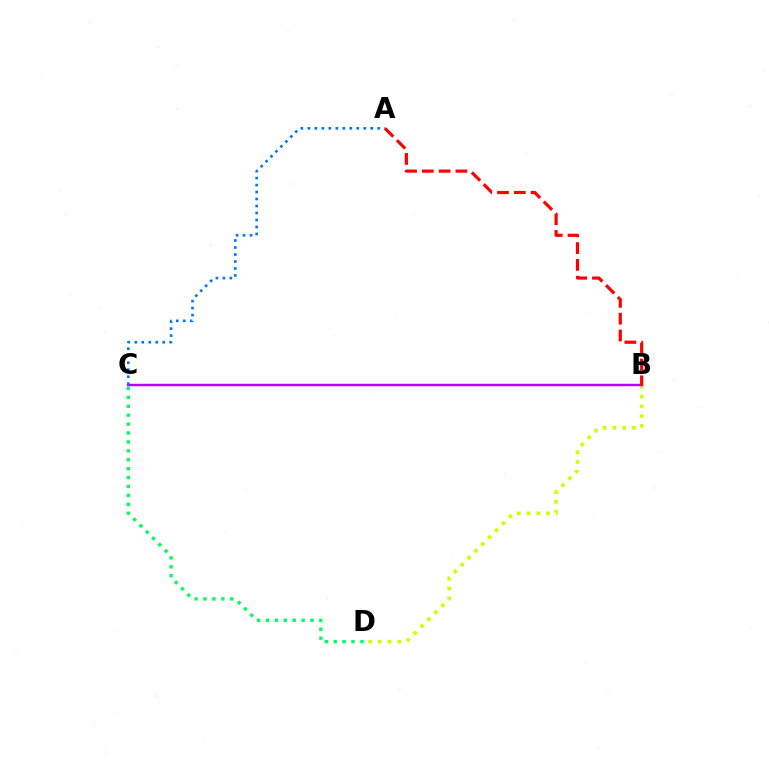{('B', 'D'): [{'color': '#d1ff00', 'line_style': 'dotted', 'thickness': 2.65}], ('C', 'D'): [{'color': '#00ff5c', 'line_style': 'dotted', 'thickness': 2.42}], ('B', 'C'): [{'color': '#b900ff', 'line_style': 'solid', 'thickness': 1.77}], ('A', 'C'): [{'color': '#0074ff', 'line_style': 'dotted', 'thickness': 1.9}], ('A', 'B'): [{'color': '#ff0000', 'line_style': 'dashed', 'thickness': 2.28}]}